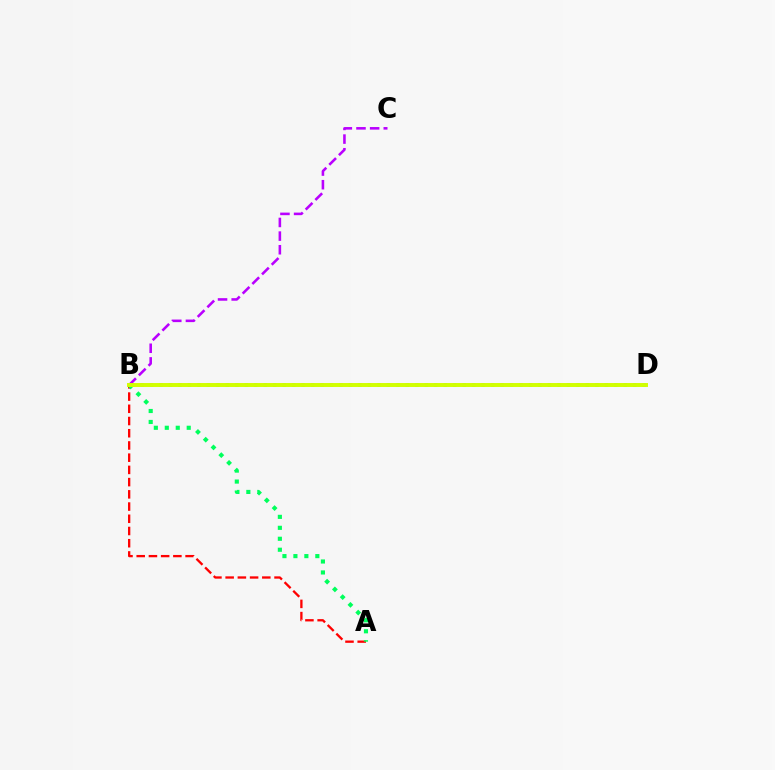{('A', 'B'): [{'color': '#ff0000', 'line_style': 'dashed', 'thickness': 1.66}, {'color': '#00ff5c', 'line_style': 'dotted', 'thickness': 2.98}], ('B', 'D'): [{'color': '#0074ff', 'line_style': 'dotted', 'thickness': 2.57}, {'color': '#d1ff00', 'line_style': 'solid', 'thickness': 2.84}], ('B', 'C'): [{'color': '#b900ff', 'line_style': 'dashed', 'thickness': 1.85}]}